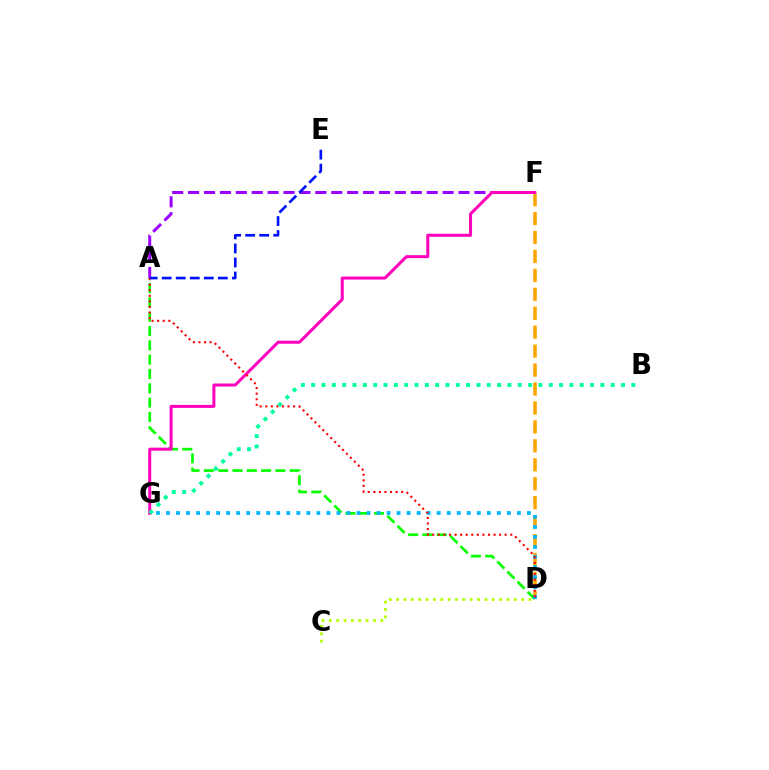{('D', 'F'): [{'color': '#ffa500', 'line_style': 'dashed', 'thickness': 2.57}], ('A', 'D'): [{'color': '#08ff00', 'line_style': 'dashed', 'thickness': 1.94}, {'color': '#ff0000', 'line_style': 'dotted', 'thickness': 1.51}], ('A', 'F'): [{'color': '#9b00ff', 'line_style': 'dashed', 'thickness': 2.16}], ('D', 'G'): [{'color': '#00b5ff', 'line_style': 'dotted', 'thickness': 2.72}], ('F', 'G'): [{'color': '#ff00bd', 'line_style': 'solid', 'thickness': 2.17}], ('C', 'D'): [{'color': '#b3ff00', 'line_style': 'dotted', 'thickness': 2.0}], ('B', 'G'): [{'color': '#00ff9d', 'line_style': 'dotted', 'thickness': 2.81}], ('A', 'E'): [{'color': '#0010ff', 'line_style': 'dashed', 'thickness': 1.91}]}